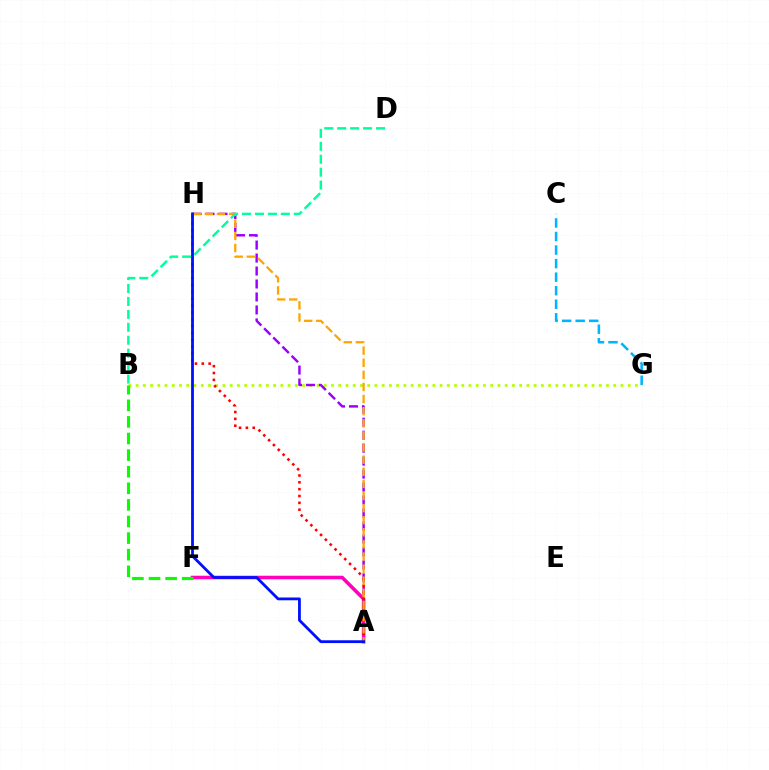{('A', 'F'): [{'color': '#ff00bd', 'line_style': 'solid', 'thickness': 2.56}], ('B', 'G'): [{'color': '#b3ff00', 'line_style': 'dotted', 'thickness': 1.97}], ('A', 'H'): [{'color': '#9b00ff', 'line_style': 'dashed', 'thickness': 1.76}, {'color': '#ff0000', 'line_style': 'dotted', 'thickness': 1.86}, {'color': '#ffa500', 'line_style': 'dashed', 'thickness': 1.65}, {'color': '#0010ff', 'line_style': 'solid', 'thickness': 2.01}], ('B', 'D'): [{'color': '#00ff9d', 'line_style': 'dashed', 'thickness': 1.76}], ('B', 'F'): [{'color': '#08ff00', 'line_style': 'dashed', 'thickness': 2.26}], ('C', 'G'): [{'color': '#00b5ff', 'line_style': 'dashed', 'thickness': 1.84}]}